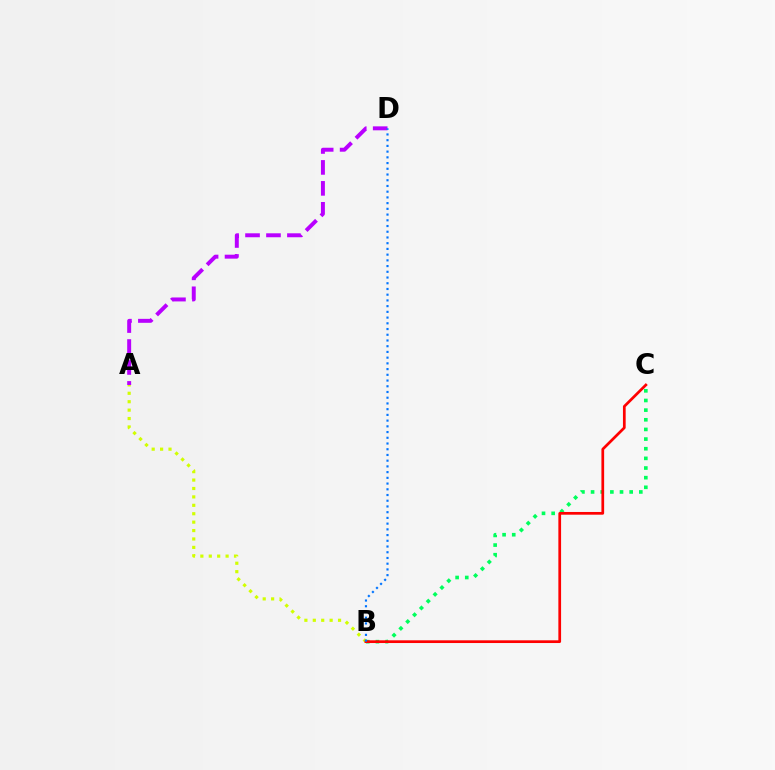{('B', 'C'): [{'color': '#00ff5c', 'line_style': 'dotted', 'thickness': 2.62}, {'color': '#ff0000', 'line_style': 'solid', 'thickness': 1.96}], ('A', 'D'): [{'color': '#b900ff', 'line_style': 'dashed', 'thickness': 2.85}], ('A', 'B'): [{'color': '#d1ff00', 'line_style': 'dotted', 'thickness': 2.29}], ('B', 'D'): [{'color': '#0074ff', 'line_style': 'dotted', 'thickness': 1.55}]}